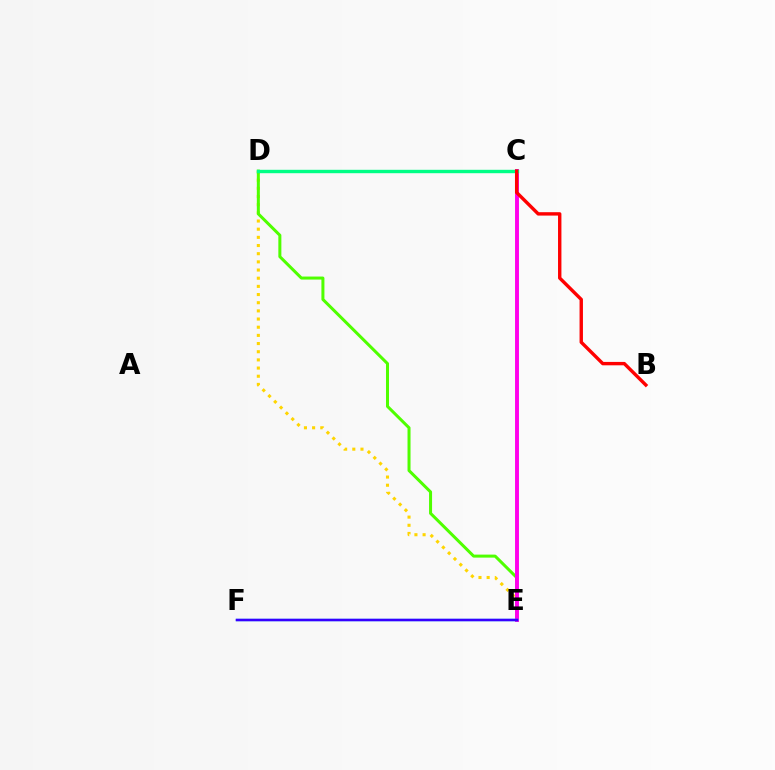{('D', 'E'): [{'color': '#ffd500', 'line_style': 'dotted', 'thickness': 2.22}, {'color': '#4fff00', 'line_style': 'solid', 'thickness': 2.17}], ('C', 'E'): [{'color': '#ff00ed', 'line_style': 'solid', 'thickness': 2.82}], ('C', 'D'): [{'color': '#00ff86', 'line_style': 'solid', 'thickness': 2.45}], ('E', 'F'): [{'color': '#009eff', 'line_style': 'solid', 'thickness': 1.7}, {'color': '#3700ff', 'line_style': 'solid', 'thickness': 1.77}], ('B', 'C'): [{'color': '#ff0000', 'line_style': 'solid', 'thickness': 2.44}]}